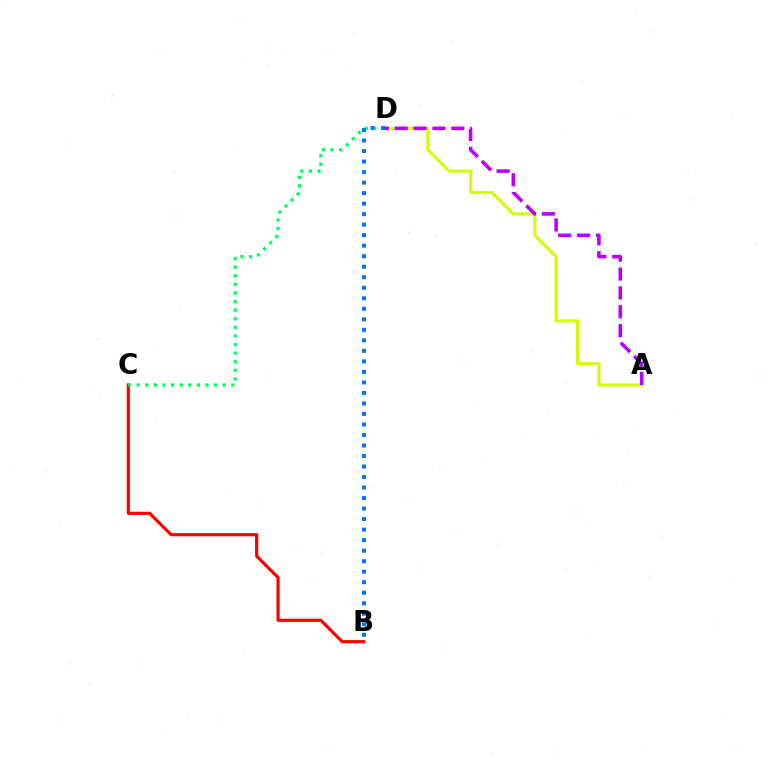{('B', 'C'): [{'color': '#ff0000', 'line_style': 'solid', 'thickness': 2.29}], ('C', 'D'): [{'color': '#00ff5c', 'line_style': 'dotted', 'thickness': 2.34}], ('A', 'D'): [{'color': '#d1ff00', 'line_style': 'solid', 'thickness': 2.19}, {'color': '#b900ff', 'line_style': 'dashed', 'thickness': 2.56}], ('B', 'D'): [{'color': '#0074ff', 'line_style': 'dotted', 'thickness': 2.86}]}